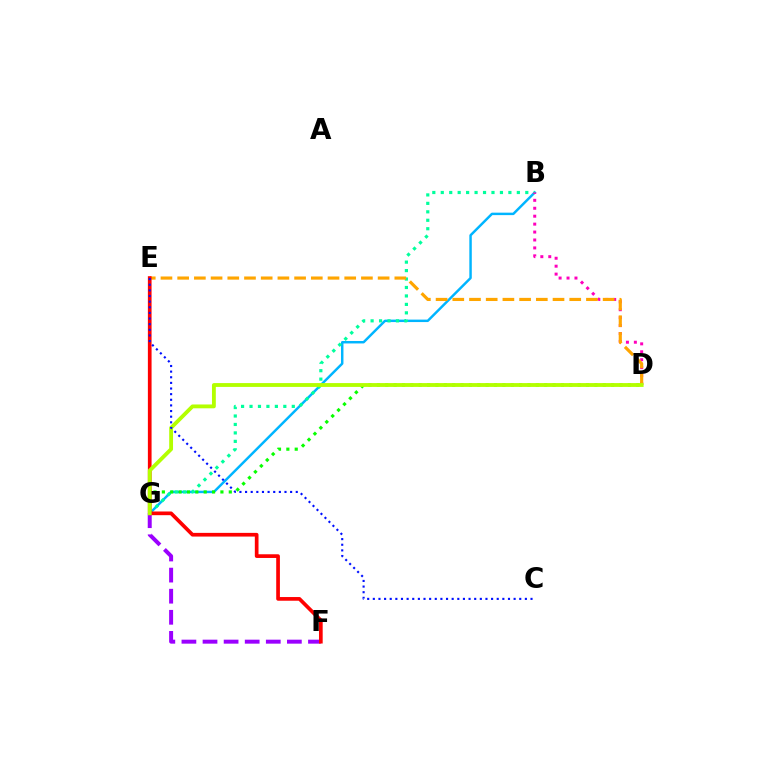{('B', 'G'): [{'color': '#00b5ff', 'line_style': 'solid', 'thickness': 1.77}, {'color': '#00ff9d', 'line_style': 'dotted', 'thickness': 2.3}], ('D', 'G'): [{'color': '#08ff00', 'line_style': 'dotted', 'thickness': 2.27}, {'color': '#b3ff00', 'line_style': 'solid', 'thickness': 2.76}], ('F', 'G'): [{'color': '#9b00ff', 'line_style': 'dashed', 'thickness': 2.87}], ('B', 'D'): [{'color': '#ff00bd', 'line_style': 'dotted', 'thickness': 2.15}], ('D', 'E'): [{'color': '#ffa500', 'line_style': 'dashed', 'thickness': 2.27}], ('E', 'F'): [{'color': '#ff0000', 'line_style': 'solid', 'thickness': 2.66}], ('C', 'E'): [{'color': '#0010ff', 'line_style': 'dotted', 'thickness': 1.53}]}